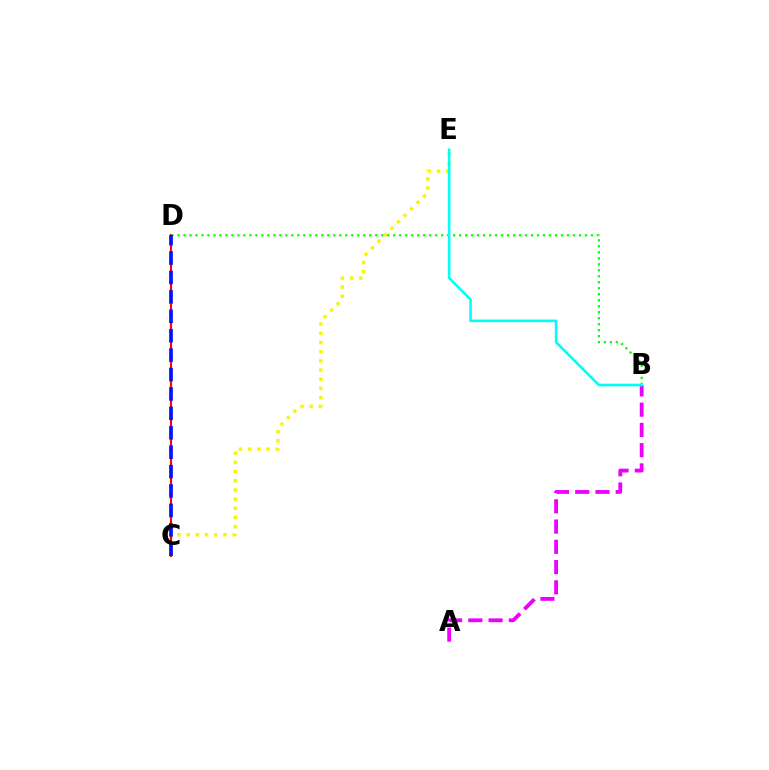{('C', 'E'): [{'color': '#fcf500', 'line_style': 'dotted', 'thickness': 2.5}], ('A', 'B'): [{'color': '#ee00ff', 'line_style': 'dashed', 'thickness': 2.75}], ('C', 'D'): [{'color': '#ff0000', 'line_style': 'solid', 'thickness': 1.54}, {'color': '#0010ff', 'line_style': 'dashed', 'thickness': 2.64}], ('B', 'D'): [{'color': '#08ff00', 'line_style': 'dotted', 'thickness': 1.63}], ('B', 'E'): [{'color': '#00fff6', 'line_style': 'solid', 'thickness': 1.88}]}